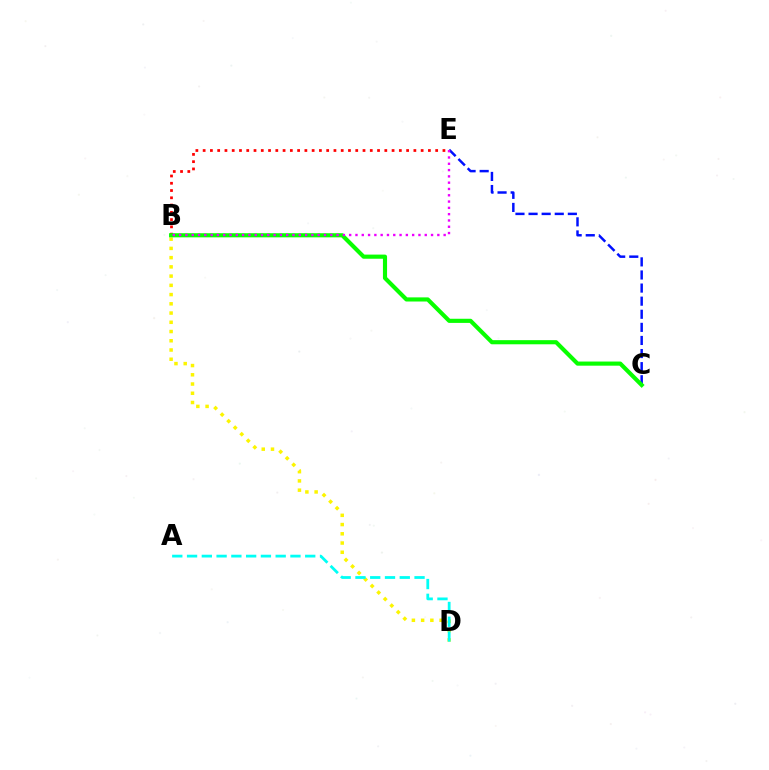{('B', 'E'): [{'color': '#ff0000', 'line_style': 'dotted', 'thickness': 1.97}, {'color': '#ee00ff', 'line_style': 'dotted', 'thickness': 1.71}], ('C', 'E'): [{'color': '#0010ff', 'line_style': 'dashed', 'thickness': 1.78}], ('B', 'D'): [{'color': '#fcf500', 'line_style': 'dotted', 'thickness': 2.51}], ('A', 'D'): [{'color': '#00fff6', 'line_style': 'dashed', 'thickness': 2.01}], ('B', 'C'): [{'color': '#08ff00', 'line_style': 'solid', 'thickness': 2.98}]}